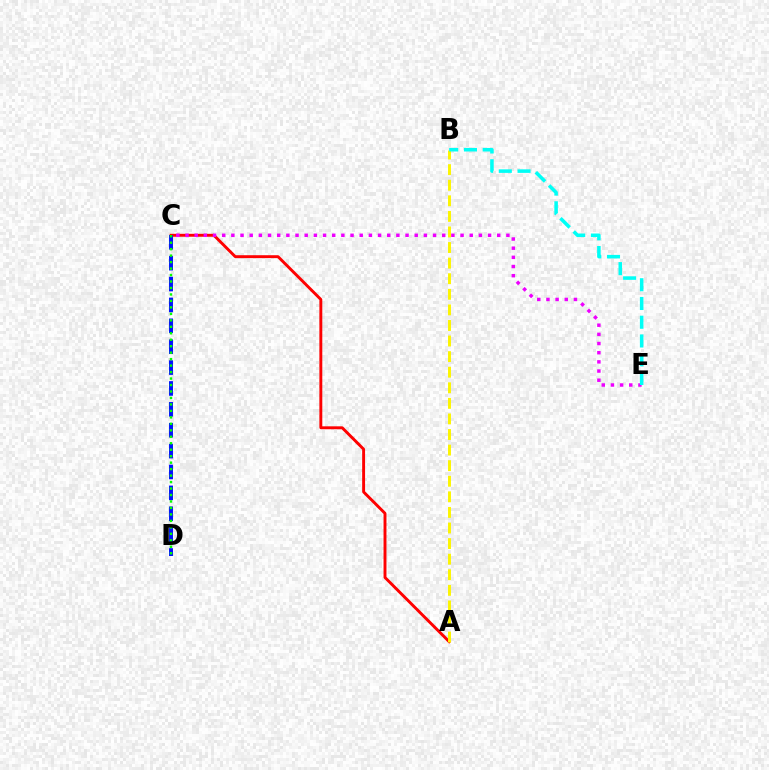{('A', 'C'): [{'color': '#ff0000', 'line_style': 'solid', 'thickness': 2.1}], ('A', 'B'): [{'color': '#fcf500', 'line_style': 'dashed', 'thickness': 2.12}], ('C', 'E'): [{'color': '#ee00ff', 'line_style': 'dotted', 'thickness': 2.49}], ('C', 'D'): [{'color': '#0010ff', 'line_style': 'dashed', 'thickness': 2.84}, {'color': '#08ff00', 'line_style': 'dotted', 'thickness': 1.76}], ('B', 'E'): [{'color': '#00fff6', 'line_style': 'dashed', 'thickness': 2.55}]}